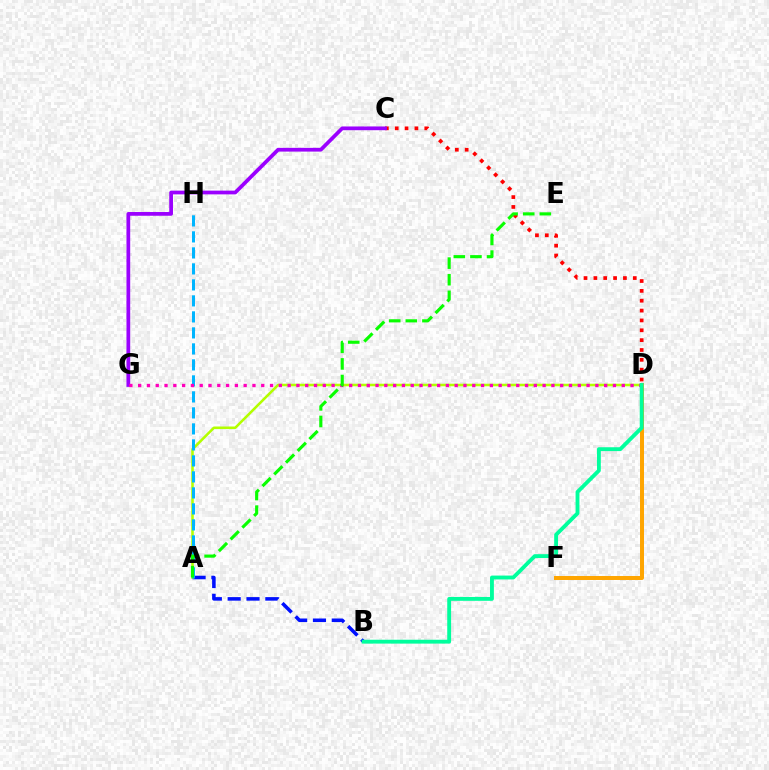{('C', 'D'): [{'color': '#ff0000', 'line_style': 'dotted', 'thickness': 2.68}], ('A', 'B'): [{'color': '#0010ff', 'line_style': 'dashed', 'thickness': 2.56}], ('A', 'D'): [{'color': '#b3ff00', 'line_style': 'solid', 'thickness': 1.84}], ('D', 'F'): [{'color': '#ffa500', 'line_style': 'solid', 'thickness': 2.86}], ('A', 'H'): [{'color': '#00b5ff', 'line_style': 'dashed', 'thickness': 2.17}], ('C', 'G'): [{'color': '#9b00ff', 'line_style': 'solid', 'thickness': 2.69}], ('D', 'G'): [{'color': '#ff00bd', 'line_style': 'dotted', 'thickness': 2.39}], ('B', 'D'): [{'color': '#00ff9d', 'line_style': 'solid', 'thickness': 2.78}], ('A', 'E'): [{'color': '#08ff00', 'line_style': 'dashed', 'thickness': 2.26}]}